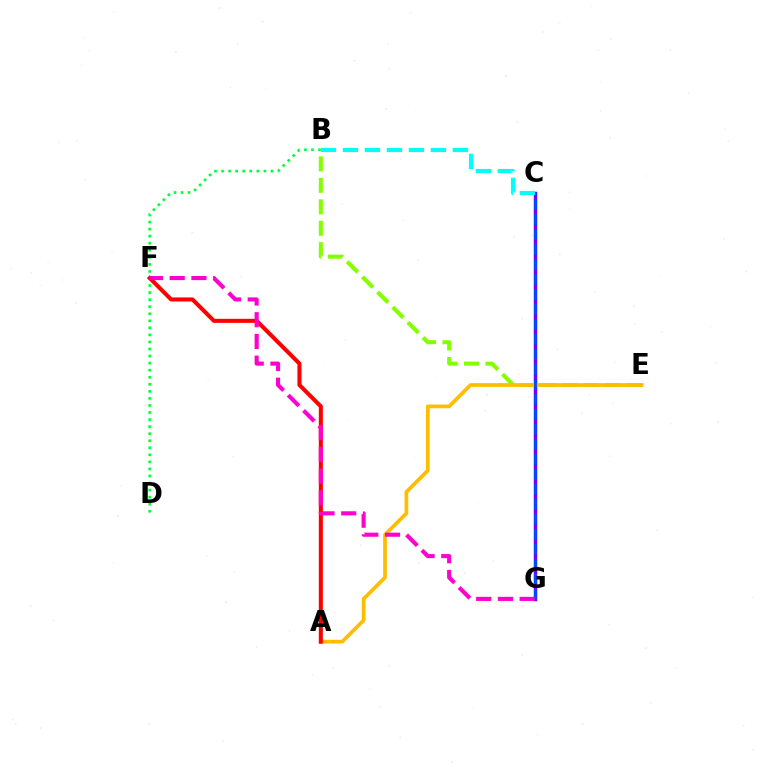{('B', 'D'): [{'color': '#00ff39', 'line_style': 'dotted', 'thickness': 1.92}], ('C', 'G'): [{'color': '#7200ff', 'line_style': 'solid', 'thickness': 2.52}, {'color': '#004bff', 'line_style': 'dashed', 'thickness': 2.04}], ('B', 'E'): [{'color': '#84ff00', 'line_style': 'dashed', 'thickness': 2.91}], ('A', 'E'): [{'color': '#ffbd00', 'line_style': 'solid', 'thickness': 2.69}], ('A', 'F'): [{'color': '#ff0000', 'line_style': 'solid', 'thickness': 2.91}], ('F', 'G'): [{'color': '#ff00cf', 'line_style': 'dashed', 'thickness': 2.95}], ('B', 'C'): [{'color': '#00fff6', 'line_style': 'dashed', 'thickness': 2.99}]}